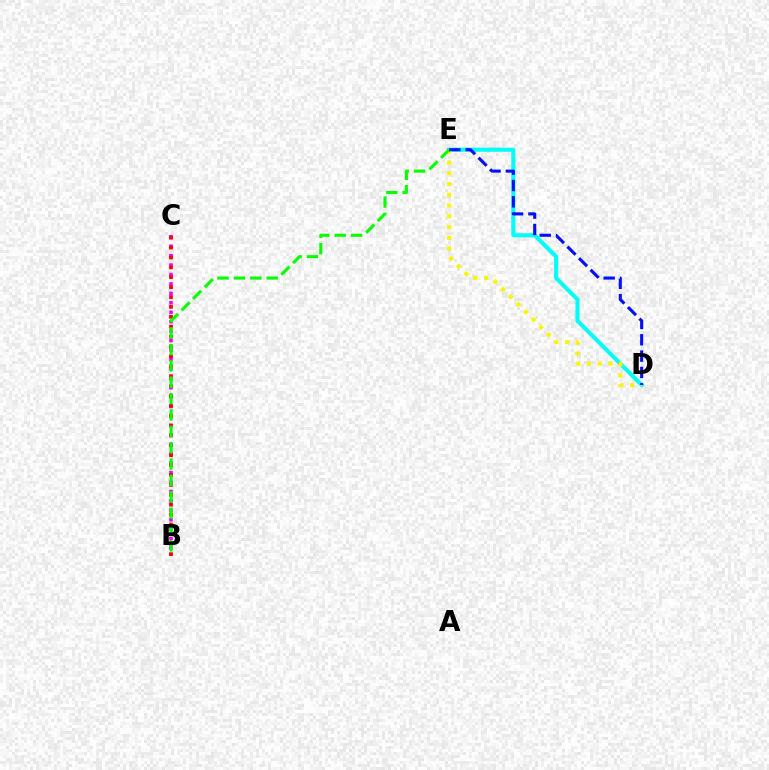{('B', 'C'): [{'color': '#ee00ff', 'line_style': 'dotted', 'thickness': 2.56}, {'color': '#ff0000', 'line_style': 'dotted', 'thickness': 2.69}], ('D', 'E'): [{'color': '#00fff6', 'line_style': 'solid', 'thickness': 2.94}, {'color': '#fcf500', 'line_style': 'dotted', 'thickness': 2.93}, {'color': '#0010ff', 'line_style': 'dashed', 'thickness': 2.22}], ('B', 'E'): [{'color': '#08ff00', 'line_style': 'dashed', 'thickness': 2.22}]}